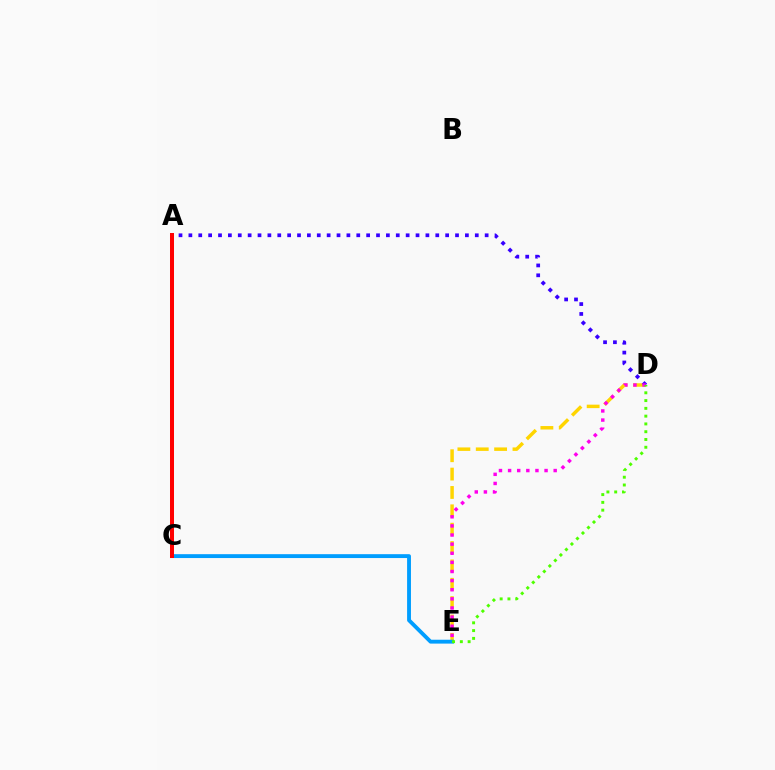{('A', 'C'): [{'color': '#00ff86', 'line_style': 'dotted', 'thickness': 2.62}, {'color': '#ff0000', 'line_style': 'solid', 'thickness': 2.89}], ('D', 'E'): [{'color': '#ffd500', 'line_style': 'dashed', 'thickness': 2.49}, {'color': '#ff00ed', 'line_style': 'dotted', 'thickness': 2.48}, {'color': '#4fff00', 'line_style': 'dotted', 'thickness': 2.11}], ('A', 'D'): [{'color': '#3700ff', 'line_style': 'dotted', 'thickness': 2.68}], ('C', 'E'): [{'color': '#009eff', 'line_style': 'solid', 'thickness': 2.79}]}